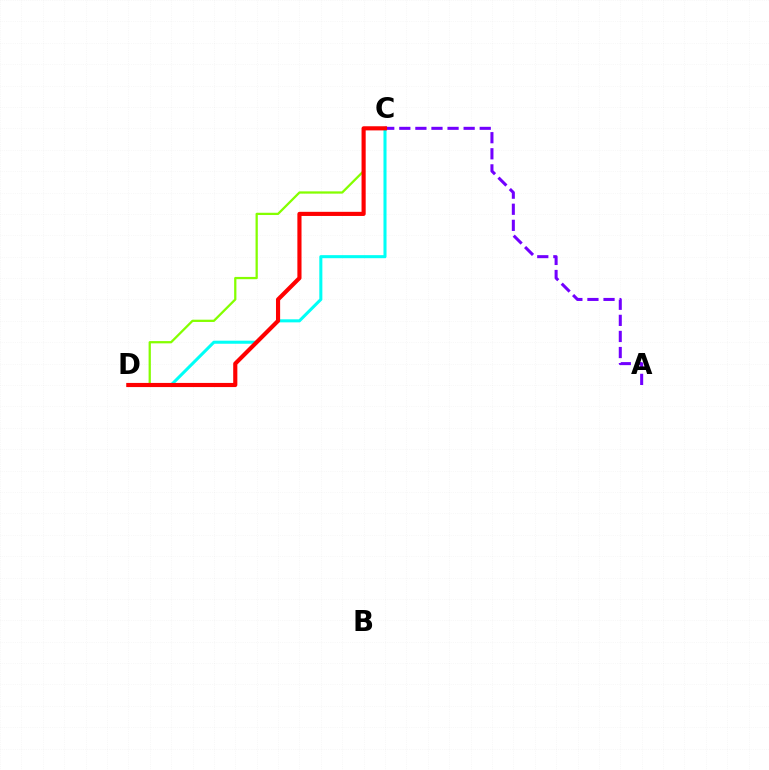{('C', 'D'): [{'color': '#00fff6', 'line_style': 'solid', 'thickness': 2.2}, {'color': '#84ff00', 'line_style': 'solid', 'thickness': 1.63}, {'color': '#ff0000', 'line_style': 'solid', 'thickness': 2.98}], ('A', 'C'): [{'color': '#7200ff', 'line_style': 'dashed', 'thickness': 2.18}]}